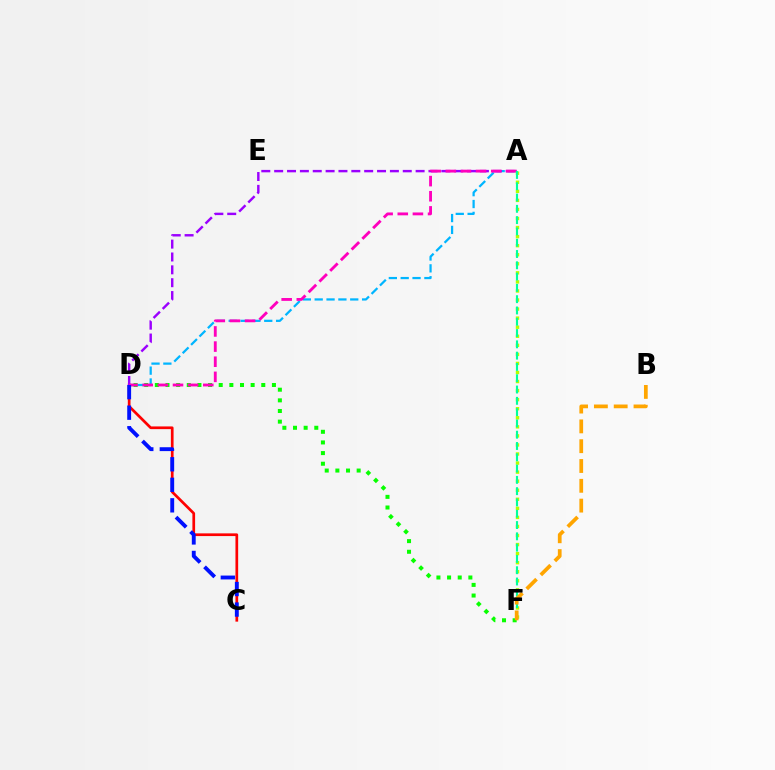{('D', 'F'): [{'color': '#08ff00', 'line_style': 'dotted', 'thickness': 2.89}], ('C', 'D'): [{'color': '#ff0000', 'line_style': 'solid', 'thickness': 1.95}, {'color': '#0010ff', 'line_style': 'dashed', 'thickness': 2.79}], ('A', 'D'): [{'color': '#00b5ff', 'line_style': 'dashed', 'thickness': 1.61}, {'color': '#9b00ff', 'line_style': 'dashed', 'thickness': 1.75}, {'color': '#ff00bd', 'line_style': 'dashed', 'thickness': 2.06}], ('A', 'F'): [{'color': '#b3ff00', 'line_style': 'dotted', 'thickness': 2.46}, {'color': '#00ff9d', 'line_style': 'dashed', 'thickness': 1.53}], ('B', 'F'): [{'color': '#ffa500', 'line_style': 'dashed', 'thickness': 2.69}]}